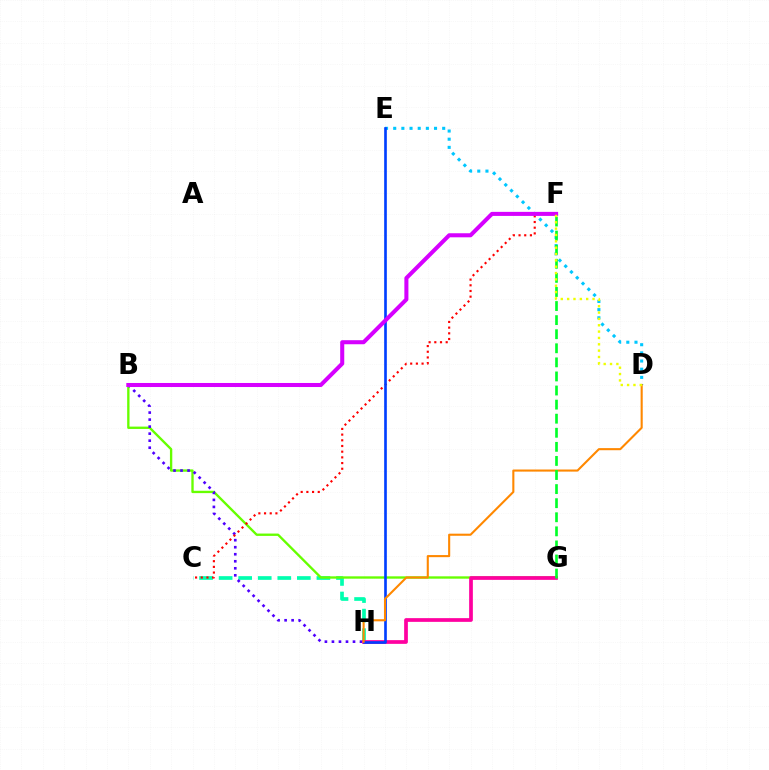{('D', 'E'): [{'color': '#00c7ff', 'line_style': 'dotted', 'thickness': 2.22}], ('C', 'H'): [{'color': '#00ffaf', 'line_style': 'dashed', 'thickness': 2.66}], ('B', 'G'): [{'color': '#66ff00', 'line_style': 'solid', 'thickness': 1.69}], ('B', 'H'): [{'color': '#4f00ff', 'line_style': 'dotted', 'thickness': 1.91}], ('C', 'F'): [{'color': '#ff0000', 'line_style': 'dotted', 'thickness': 1.55}], ('G', 'H'): [{'color': '#ff00a0', 'line_style': 'solid', 'thickness': 2.68}], ('E', 'H'): [{'color': '#003fff', 'line_style': 'solid', 'thickness': 1.91}], ('D', 'H'): [{'color': '#ff8800', 'line_style': 'solid', 'thickness': 1.51}], ('F', 'G'): [{'color': '#00ff27', 'line_style': 'dashed', 'thickness': 1.91}], ('B', 'F'): [{'color': '#d600ff', 'line_style': 'solid', 'thickness': 2.92}], ('D', 'F'): [{'color': '#eeff00', 'line_style': 'dotted', 'thickness': 1.72}]}